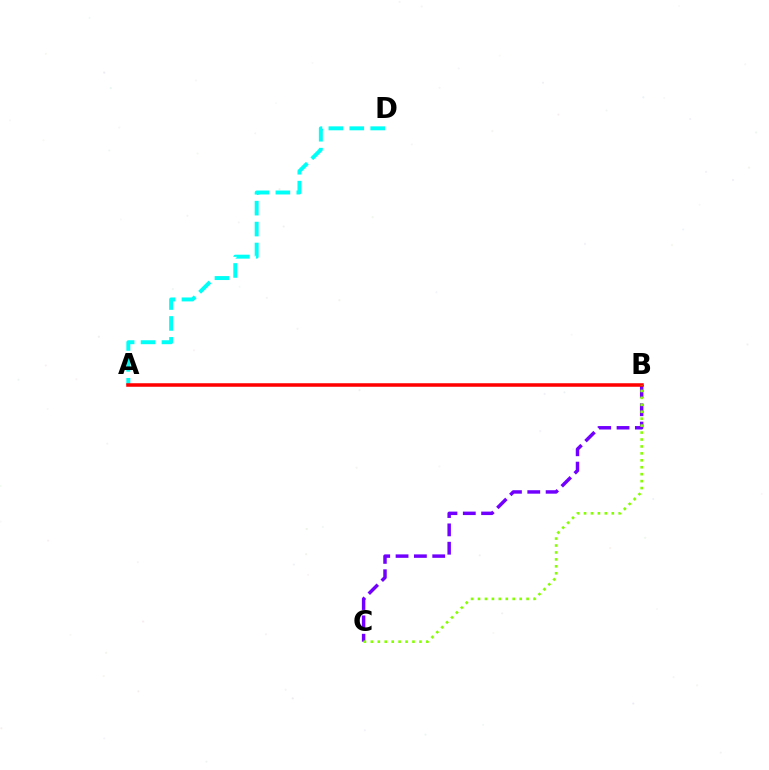{('A', 'D'): [{'color': '#00fff6', 'line_style': 'dashed', 'thickness': 2.84}], ('B', 'C'): [{'color': '#7200ff', 'line_style': 'dashed', 'thickness': 2.49}, {'color': '#84ff00', 'line_style': 'dotted', 'thickness': 1.88}], ('A', 'B'): [{'color': '#ff0000', 'line_style': 'solid', 'thickness': 2.54}]}